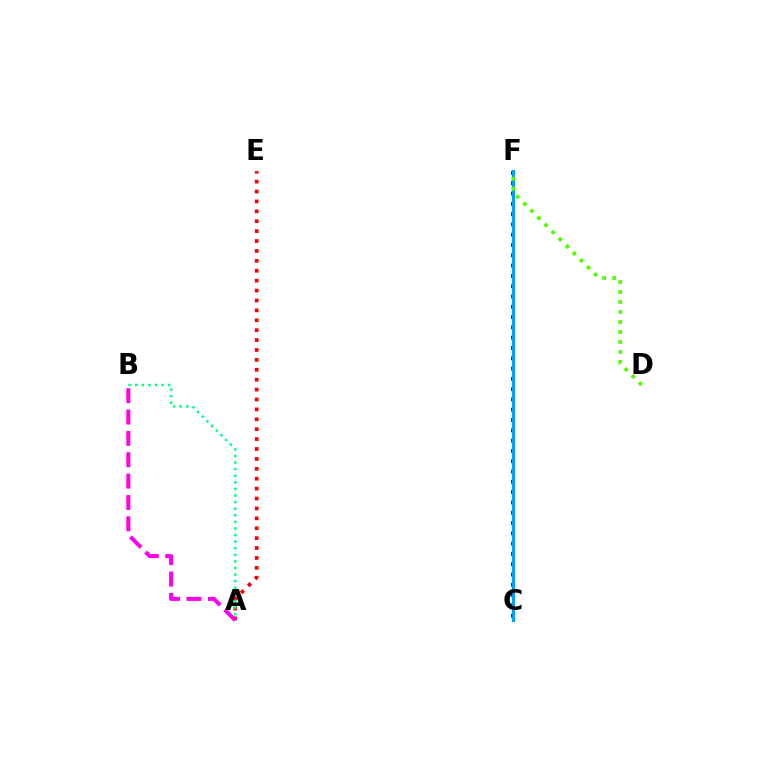{('A', 'E'): [{'color': '#ff0000', 'line_style': 'dotted', 'thickness': 2.69}], ('C', 'F'): [{'color': '#3700ff', 'line_style': 'dotted', 'thickness': 2.8}, {'color': '#ffd500', 'line_style': 'dashed', 'thickness': 2.12}, {'color': '#009eff', 'line_style': 'solid', 'thickness': 2.26}], ('A', 'B'): [{'color': '#00ff86', 'line_style': 'dotted', 'thickness': 1.79}, {'color': '#ff00ed', 'line_style': 'dashed', 'thickness': 2.9}], ('D', 'F'): [{'color': '#4fff00', 'line_style': 'dotted', 'thickness': 2.72}]}